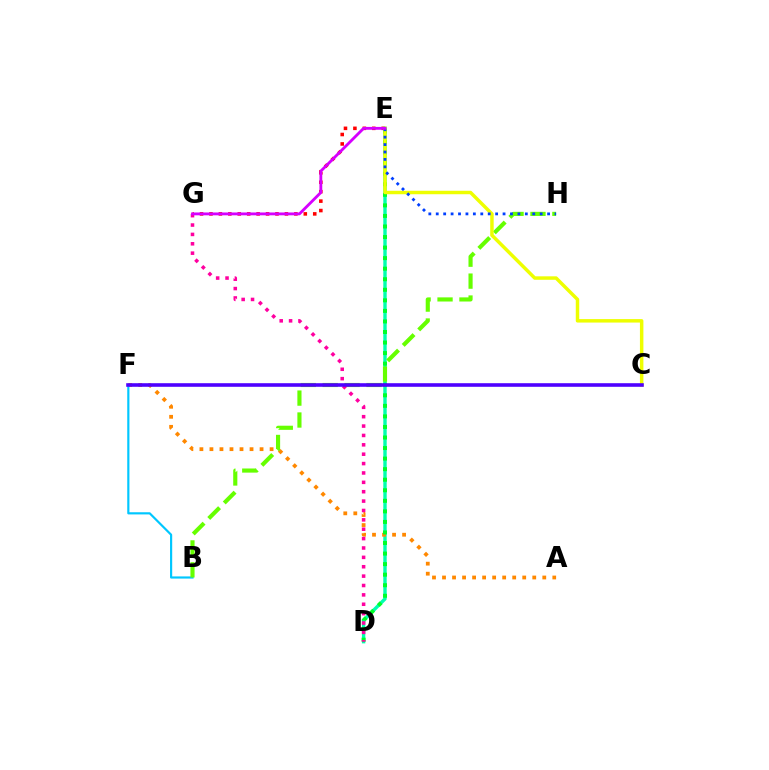{('E', 'G'): [{'color': '#ff0000', 'line_style': 'dotted', 'thickness': 2.56}, {'color': '#d600ff', 'line_style': 'solid', 'thickness': 2.04}], ('D', 'E'): [{'color': '#00ffaf', 'line_style': 'solid', 'thickness': 2.45}, {'color': '#00ff27', 'line_style': 'dotted', 'thickness': 2.87}], ('A', 'F'): [{'color': '#ff8800', 'line_style': 'dotted', 'thickness': 2.72}], ('B', 'F'): [{'color': '#00c7ff', 'line_style': 'solid', 'thickness': 1.56}], ('B', 'H'): [{'color': '#66ff00', 'line_style': 'dashed', 'thickness': 2.98}], ('C', 'E'): [{'color': '#eeff00', 'line_style': 'solid', 'thickness': 2.5}], ('D', 'G'): [{'color': '#ff00a0', 'line_style': 'dotted', 'thickness': 2.55}], ('E', 'H'): [{'color': '#003fff', 'line_style': 'dotted', 'thickness': 2.02}], ('C', 'F'): [{'color': '#4f00ff', 'line_style': 'solid', 'thickness': 2.59}]}